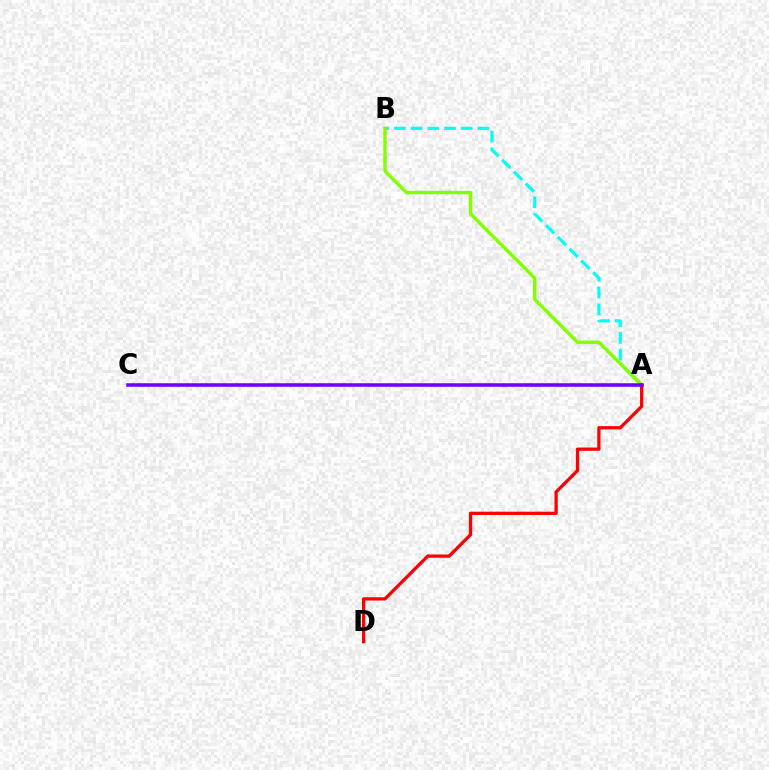{('A', 'B'): [{'color': '#00fff6', 'line_style': 'dashed', 'thickness': 2.27}, {'color': '#84ff00', 'line_style': 'solid', 'thickness': 2.45}], ('A', 'D'): [{'color': '#ff0000', 'line_style': 'solid', 'thickness': 2.36}], ('A', 'C'): [{'color': '#7200ff', 'line_style': 'solid', 'thickness': 2.55}]}